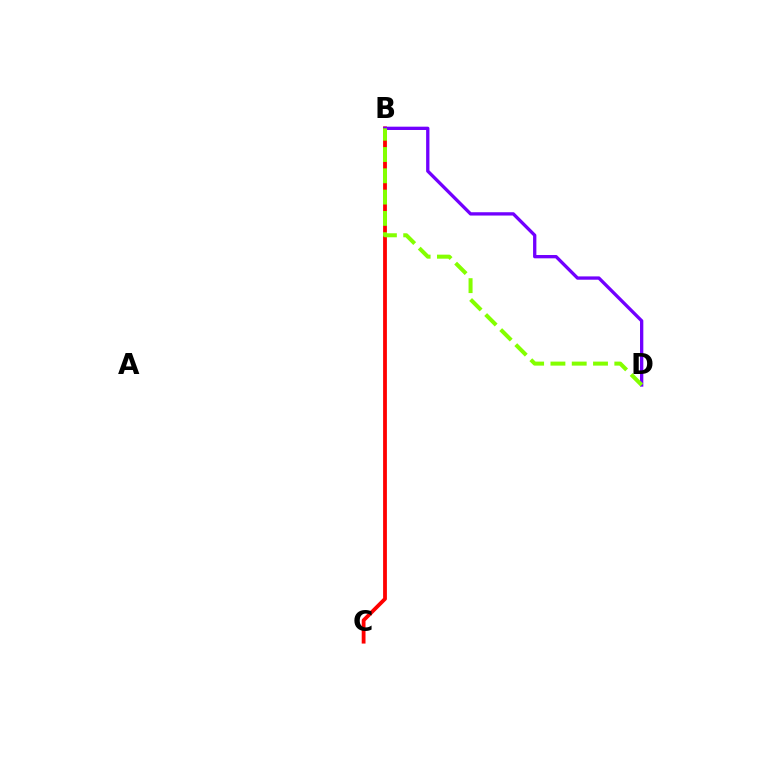{('B', 'C'): [{'color': '#00fff6', 'line_style': 'dashed', 'thickness': 1.52}, {'color': '#ff0000', 'line_style': 'solid', 'thickness': 2.74}], ('B', 'D'): [{'color': '#7200ff', 'line_style': 'solid', 'thickness': 2.38}, {'color': '#84ff00', 'line_style': 'dashed', 'thickness': 2.89}]}